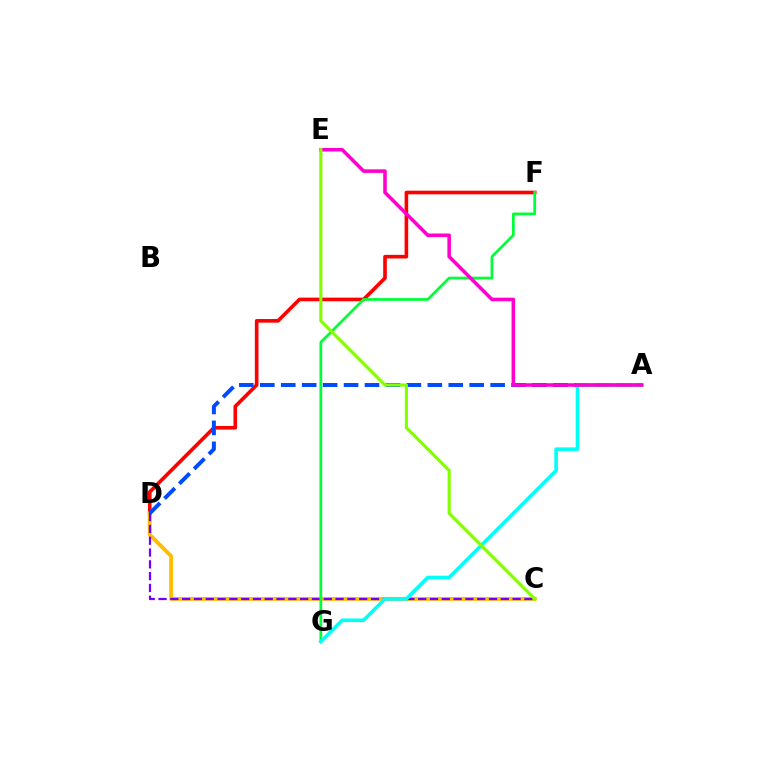{('D', 'F'): [{'color': '#ff0000', 'line_style': 'solid', 'thickness': 2.61}], ('C', 'D'): [{'color': '#ffbd00', 'line_style': 'solid', 'thickness': 2.83}, {'color': '#7200ff', 'line_style': 'dashed', 'thickness': 1.6}], ('A', 'D'): [{'color': '#004bff', 'line_style': 'dashed', 'thickness': 2.84}], ('F', 'G'): [{'color': '#00ff39', 'line_style': 'solid', 'thickness': 1.98}], ('A', 'G'): [{'color': '#00fff6', 'line_style': 'solid', 'thickness': 2.6}], ('A', 'E'): [{'color': '#ff00cf', 'line_style': 'solid', 'thickness': 2.56}], ('C', 'E'): [{'color': '#84ff00', 'line_style': 'solid', 'thickness': 2.26}]}